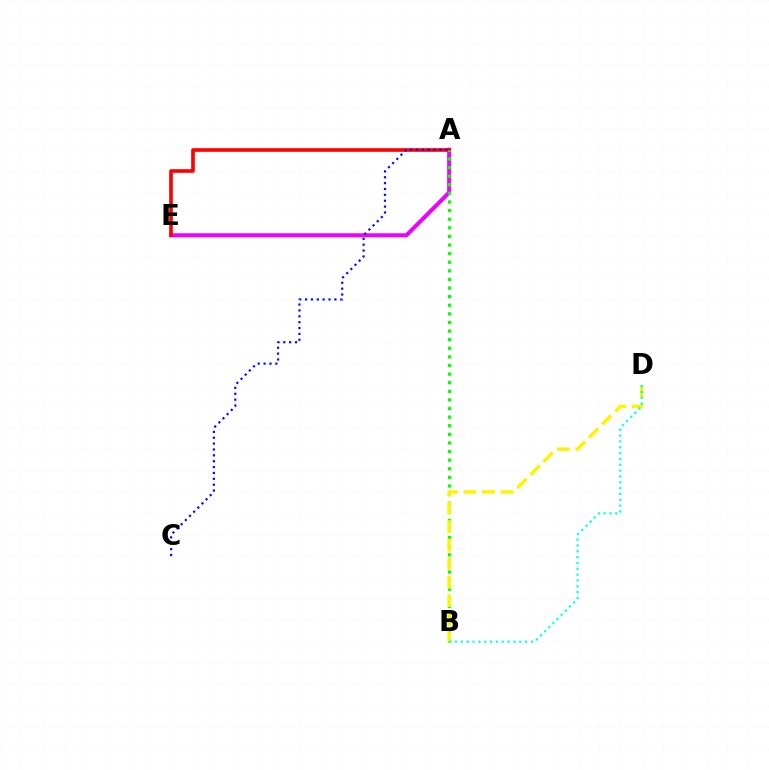{('A', 'E'): [{'color': '#ee00ff', 'line_style': 'solid', 'thickness': 2.91}, {'color': '#ff0000', 'line_style': 'solid', 'thickness': 2.61}], ('A', 'B'): [{'color': '#08ff00', 'line_style': 'dotted', 'thickness': 2.34}], ('B', 'D'): [{'color': '#fcf500', 'line_style': 'dashed', 'thickness': 2.51}, {'color': '#00fff6', 'line_style': 'dotted', 'thickness': 1.59}], ('A', 'C'): [{'color': '#0010ff', 'line_style': 'dotted', 'thickness': 1.59}]}